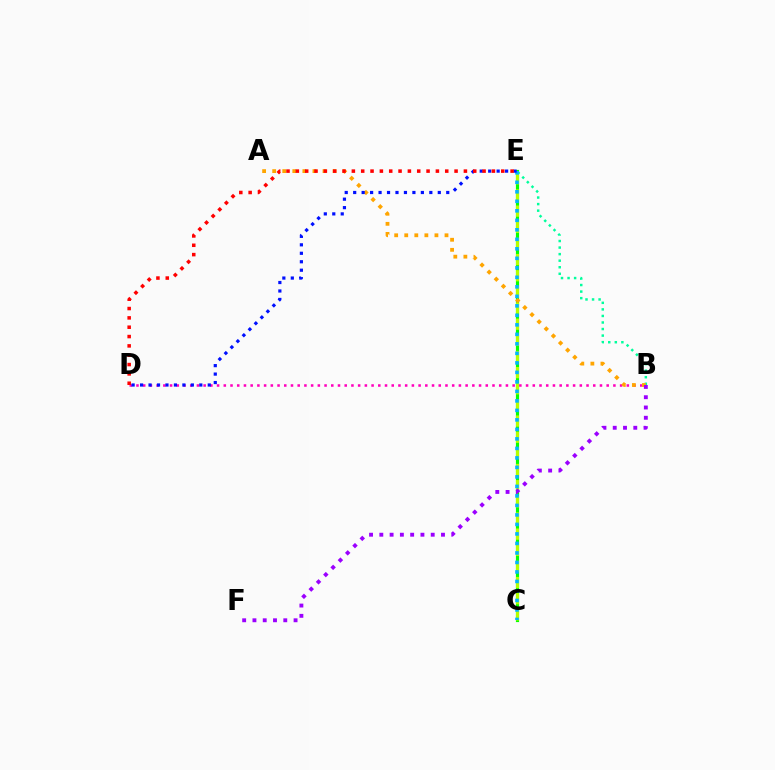{('C', 'E'): [{'color': '#08ff00', 'line_style': 'solid', 'thickness': 2.29}, {'color': '#b3ff00', 'line_style': 'dashed', 'thickness': 2.19}, {'color': '#00b5ff', 'line_style': 'dotted', 'thickness': 2.58}], ('B', 'D'): [{'color': '#ff00bd', 'line_style': 'dotted', 'thickness': 1.83}], ('B', 'E'): [{'color': '#00ff9d', 'line_style': 'dotted', 'thickness': 1.78}], ('A', 'B'): [{'color': '#ffa500', 'line_style': 'dotted', 'thickness': 2.73}], ('B', 'F'): [{'color': '#9b00ff', 'line_style': 'dotted', 'thickness': 2.79}], ('D', 'E'): [{'color': '#0010ff', 'line_style': 'dotted', 'thickness': 2.3}, {'color': '#ff0000', 'line_style': 'dotted', 'thickness': 2.54}]}